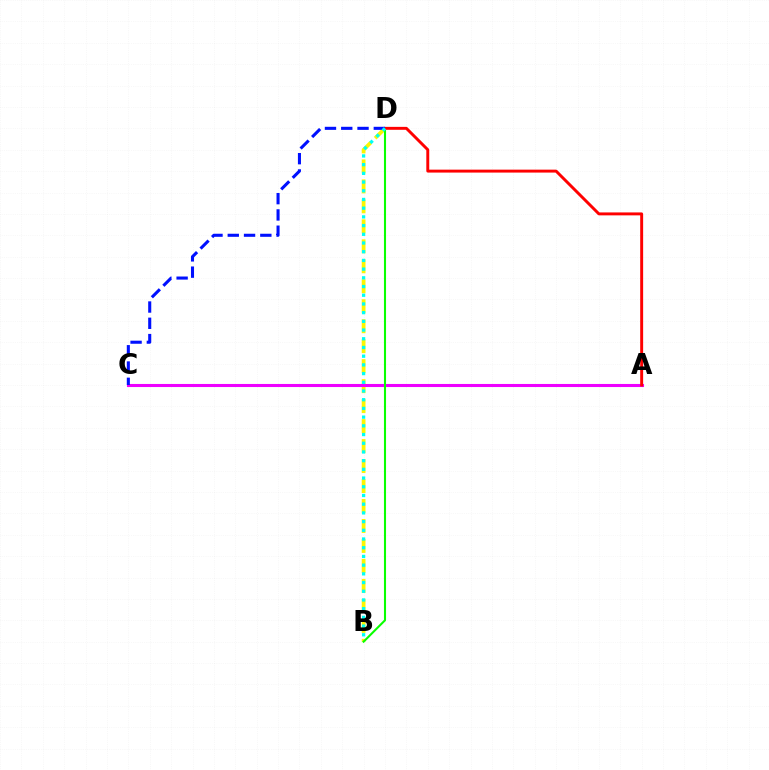{('B', 'D'): [{'color': '#fcf500', 'line_style': 'dashed', 'thickness': 2.71}, {'color': '#08ff00', 'line_style': 'solid', 'thickness': 1.5}, {'color': '#00fff6', 'line_style': 'dotted', 'thickness': 2.37}], ('A', 'C'): [{'color': '#ee00ff', 'line_style': 'solid', 'thickness': 2.22}], ('A', 'D'): [{'color': '#ff0000', 'line_style': 'solid', 'thickness': 2.11}], ('C', 'D'): [{'color': '#0010ff', 'line_style': 'dashed', 'thickness': 2.21}]}